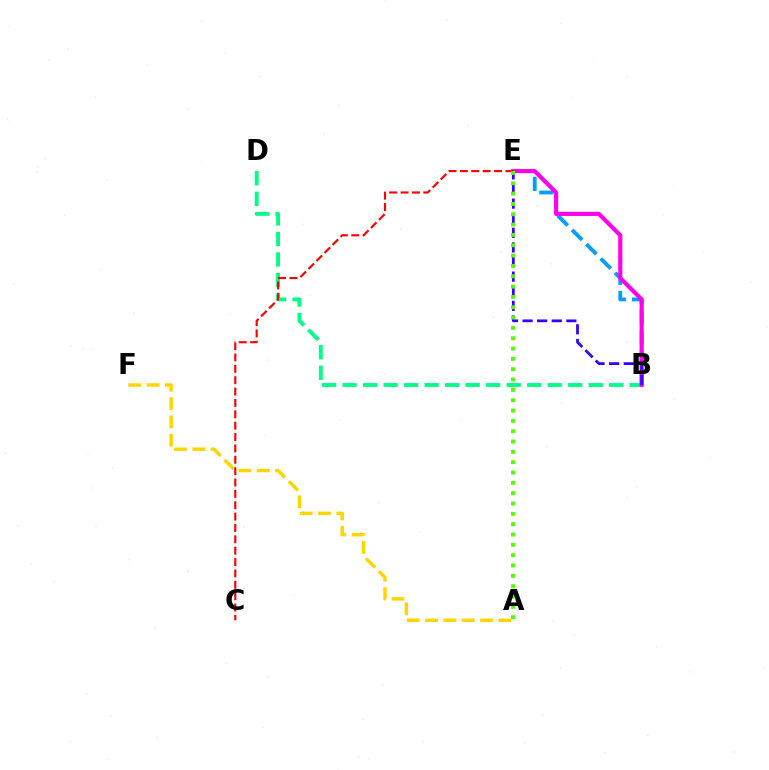{('B', 'D'): [{'color': '#00ff86', 'line_style': 'dashed', 'thickness': 2.79}], ('B', 'E'): [{'color': '#009eff', 'line_style': 'dashed', 'thickness': 2.75}, {'color': '#ff00ed', 'line_style': 'solid', 'thickness': 2.98}, {'color': '#3700ff', 'line_style': 'dashed', 'thickness': 1.98}], ('C', 'E'): [{'color': '#ff0000', 'line_style': 'dashed', 'thickness': 1.54}], ('A', 'F'): [{'color': '#ffd500', 'line_style': 'dashed', 'thickness': 2.49}], ('A', 'E'): [{'color': '#4fff00', 'line_style': 'dotted', 'thickness': 2.81}]}